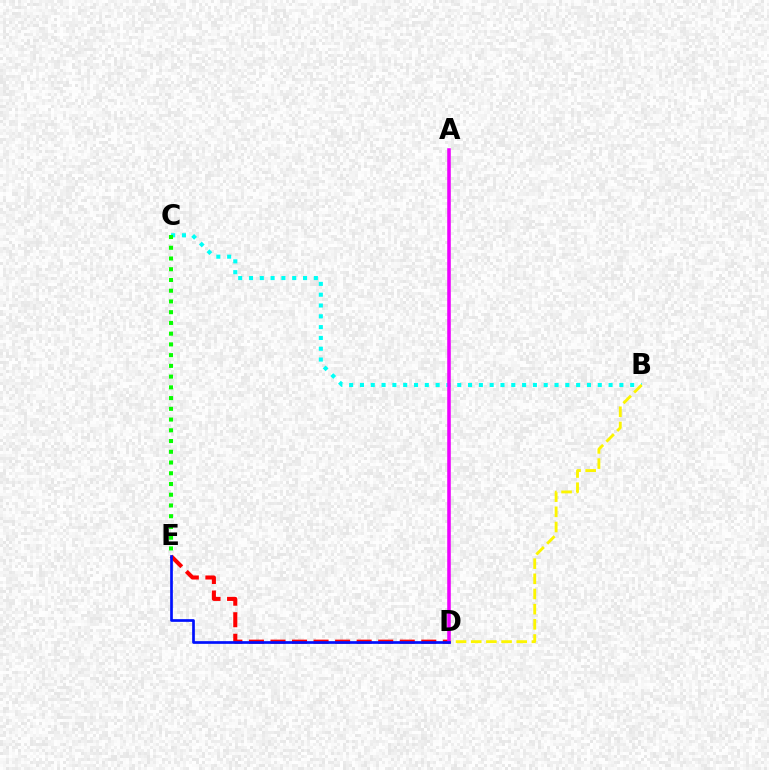{('B', 'C'): [{'color': '#00fff6', 'line_style': 'dotted', 'thickness': 2.94}], ('D', 'E'): [{'color': '#ff0000', 'line_style': 'dashed', 'thickness': 2.93}, {'color': '#0010ff', 'line_style': 'solid', 'thickness': 1.94}], ('B', 'D'): [{'color': '#fcf500', 'line_style': 'dashed', 'thickness': 2.06}], ('A', 'D'): [{'color': '#ee00ff', 'line_style': 'solid', 'thickness': 2.56}], ('C', 'E'): [{'color': '#08ff00', 'line_style': 'dotted', 'thickness': 2.92}]}